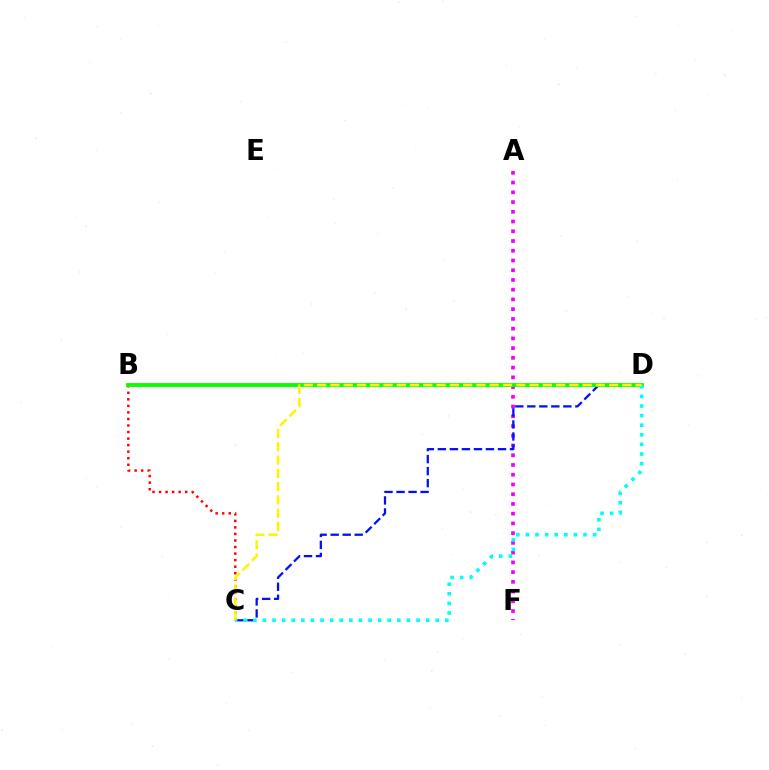{('A', 'F'): [{'color': '#ee00ff', 'line_style': 'dotted', 'thickness': 2.65}], ('B', 'C'): [{'color': '#ff0000', 'line_style': 'dotted', 'thickness': 1.78}], ('C', 'D'): [{'color': '#0010ff', 'line_style': 'dashed', 'thickness': 1.63}, {'color': '#00fff6', 'line_style': 'dotted', 'thickness': 2.61}, {'color': '#fcf500', 'line_style': 'dashed', 'thickness': 1.8}], ('B', 'D'): [{'color': '#08ff00', 'line_style': 'solid', 'thickness': 2.78}]}